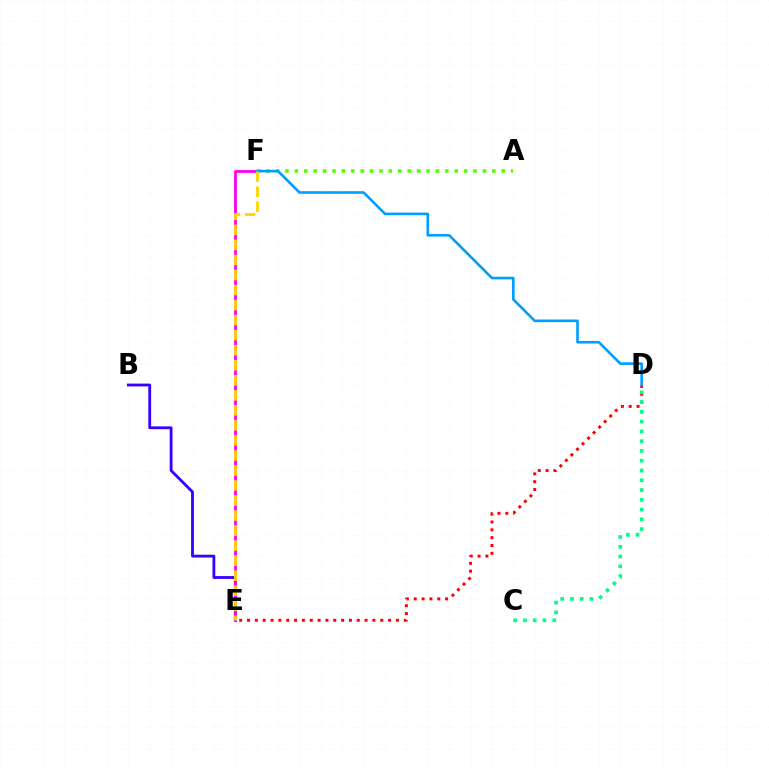{('B', 'E'): [{'color': '#3700ff', 'line_style': 'solid', 'thickness': 2.03}], ('D', 'E'): [{'color': '#ff0000', 'line_style': 'dotted', 'thickness': 2.13}], ('A', 'F'): [{'color': '#4fff00', 'line_style': 'dotted', 'thickness': 2.55}], ('E', 'F'): [{'color': '#ff00ed', 'line_style': 'solid', 'thickness': 2.02}, {'color': '#ffd500', 'line_style': 'dashed', 'thickness': 2.04}], ('D', 'F'): [{'color': '#009eff', 'line_style': 'solid', 'thickness': 1.89}], ('C', 'D'): [{'color': '#00ff86', 'line_style': 'dotted', 'thickness': 2.65}]}